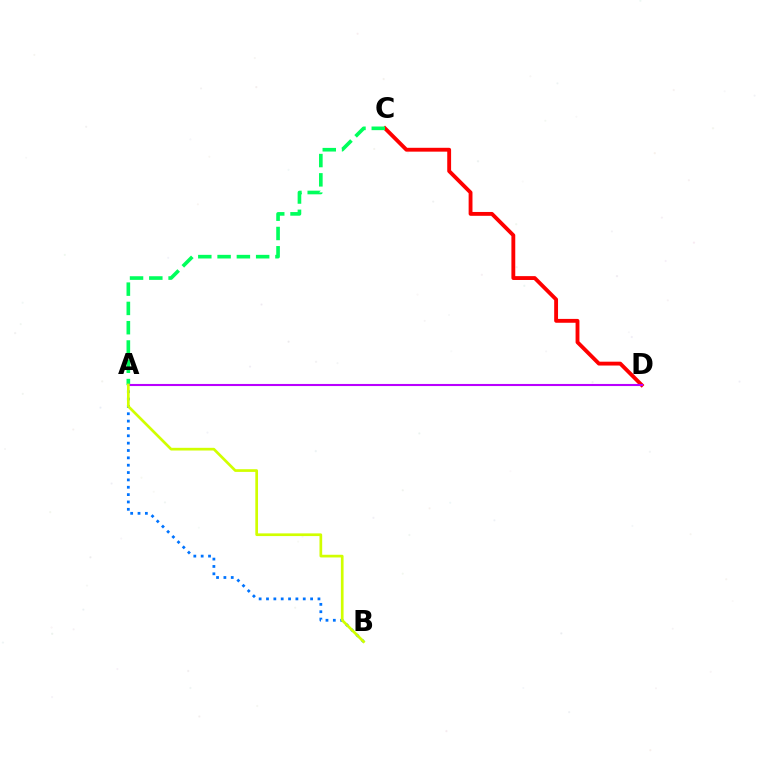{('A', 'B'): [{'color': '#0074ff', 'line_style': 'dotted', 'thickness': 2.0}, {'color': '#d1ff00', 'line_style': 'solid', 'thickness': 1.94}], ('C', 'D'): [{'color': '#ff0000', 'line_style': 'solid', 'thickness': 2.77}], ('A', 'C'): [{'color': '#00ff5c', 'line_style': 'dashed', 'thickness': 2.62}], ('A', 'D'): [{'color': '#b900ff', 'line_style': 'solid', 'thickness': 1.51}]}